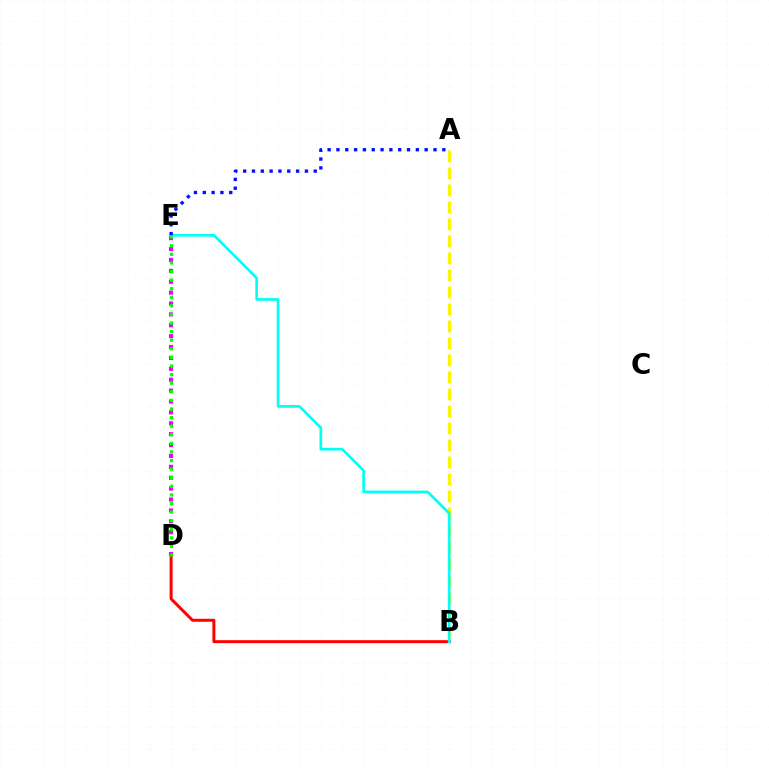{('B', 'D'): [{'color': '#ff0000', 'line_style': 'solid', 'thickness': 2.14}], ('A', 'B'): [{'color': '#fcf500', 'line_style': 'dashed', 'thickness': 2.31}], ('D', 'E'): [{'color': '#ee00ff', 'line_style': 'dotted', 'thickness': 2.96}, {'color': '#08ff00', 'line_style': 'dotted', 'thickness': 2.33}], ('B', 'E'): [{'color': '#00fff6', 'line_style': 'solid', 'thickness': 1.92}], ('A', 'E'): [{'color': '#0010ff', 'line_style': 'dotted', 'thickness': 2.4}]}